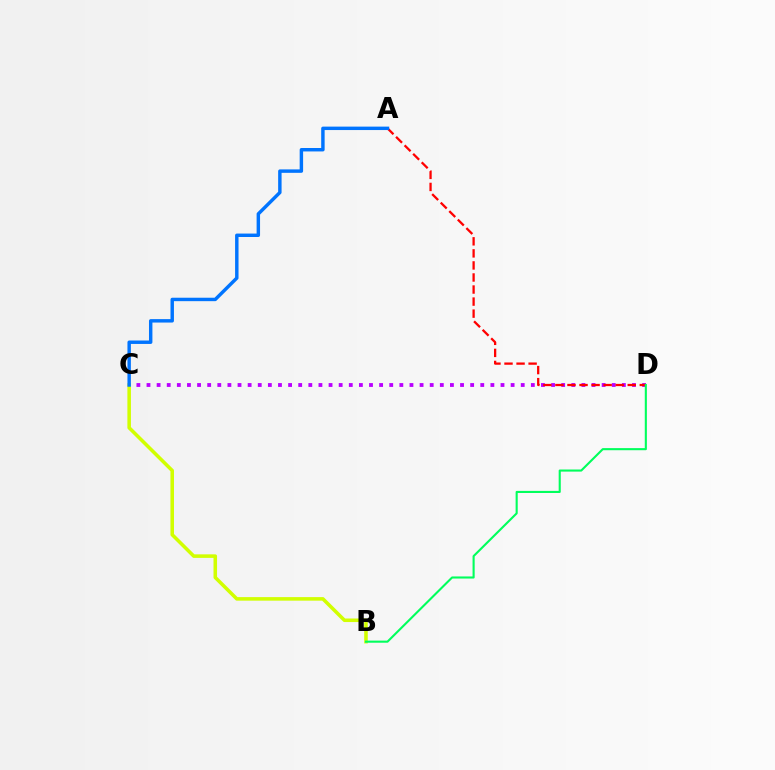{('C', 'D'): [{'color': '#b900ff', 'line_style': 'dotted', 'thickness': 2.75}], ('B', 'C'): [{'color': '#d1ff00', 'line_style': 'solid', 'thickness': 2.55}], ('A', 'D'): [{'color': '#ff0000', 'line_style': 'dashed', 'thickness': 1.64}], ('A', 'C'): [{'color': '#0074ff', 'line_style': 'solid', 'thickness': 2.47}], ('B', 'D'): [{'color': '#00ff5c', 'line_style': 'solid', 'thickness': 1.52}]}